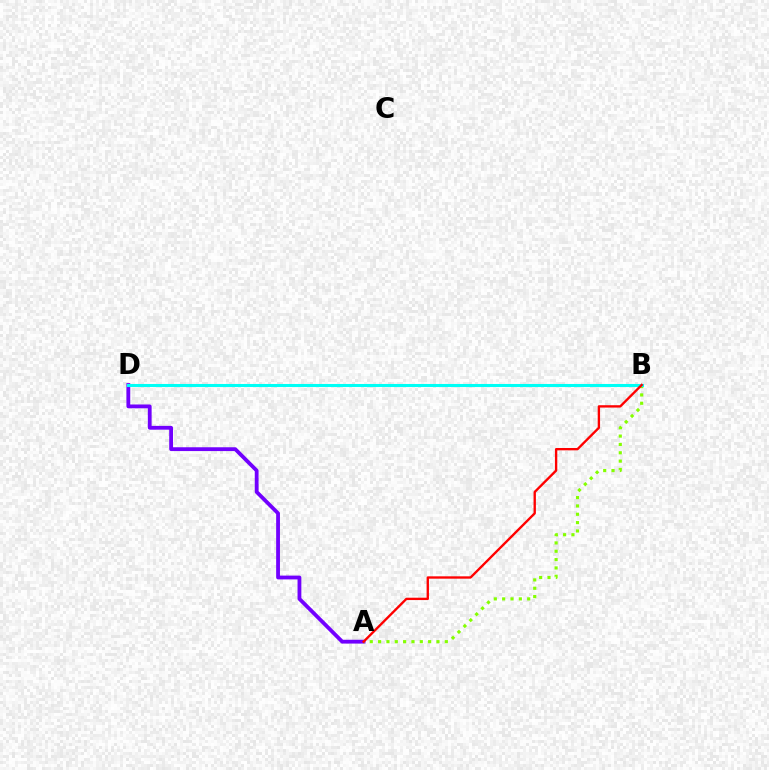{('A', 'D'): [{'color': '#7200ff', 'line_style': 'solid', 'thickness': 2.74}], ('A', 'B'): [{'color': '#84ff00', 'line_style': 'dotted', 'thickness': 2.27}, {'color': '#ff0000', 'line_style': 'solid', 'thickness': 1.69}], ('B', 'D'): [{'color': '#00fff6', 'line_style': 'solid', 'thickness': 2.2}]}